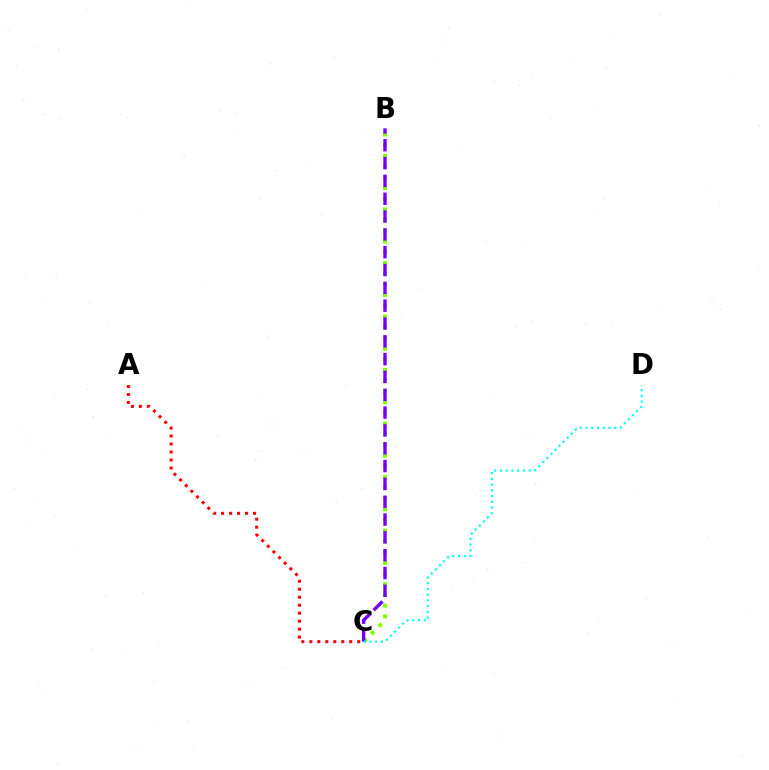{('B', 'C'): [{'color': '#84ff00', 'line_style': 'dotted', 'thickness': 2.91}, {'color': '#7200ff', 'line_style': 'dashed', 'thickness': 2.42}], ('A', 'C'): [{'color': '#ff0000', 'line_style': 'dotted', 'thickness': 2.17}], ('C', 'D'): [{'color': '#00fff6', 'line_style': 'dotted', 'thickness': 1.56}]}